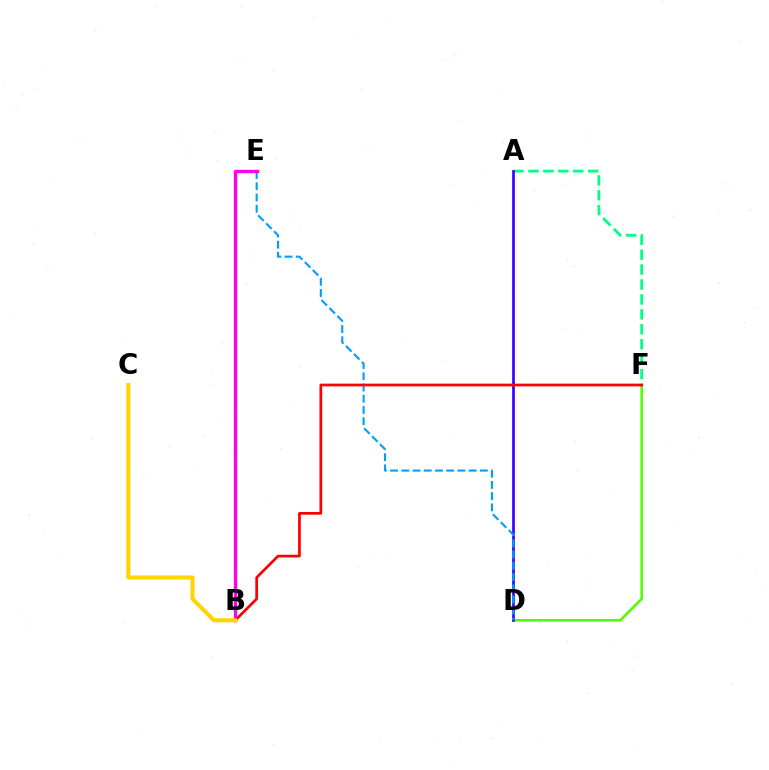{('A', 'F'): [{'color': '#00ff86', 'line_style': 'dashed', 'thickness': 2.03}], ('D', 'F'): [{'color': '#4fff00', 'line_style': 'solid', 'thickness': 1.86}], ('A', 'D'): [{'color': '#3700ff', 'line_style': 'solid', 'thickness': 1.93}], ('D', 'E'): [{'color': '#009eff', 'line_style': 'dashed', 'thickness': 1.52}], ('B', 'E'): [{'color': '#ff00ed', 'line_style': 'solid', 'thickness': 2.4}], ('B', 'F'): [{'color': '#ff0000', 'line_style': 'solid', 'thickness': 1.95}], ('B', 'C'): [{'color': '#ffd500', 'line_style': 'solid', 'thickness': 2.93}]}